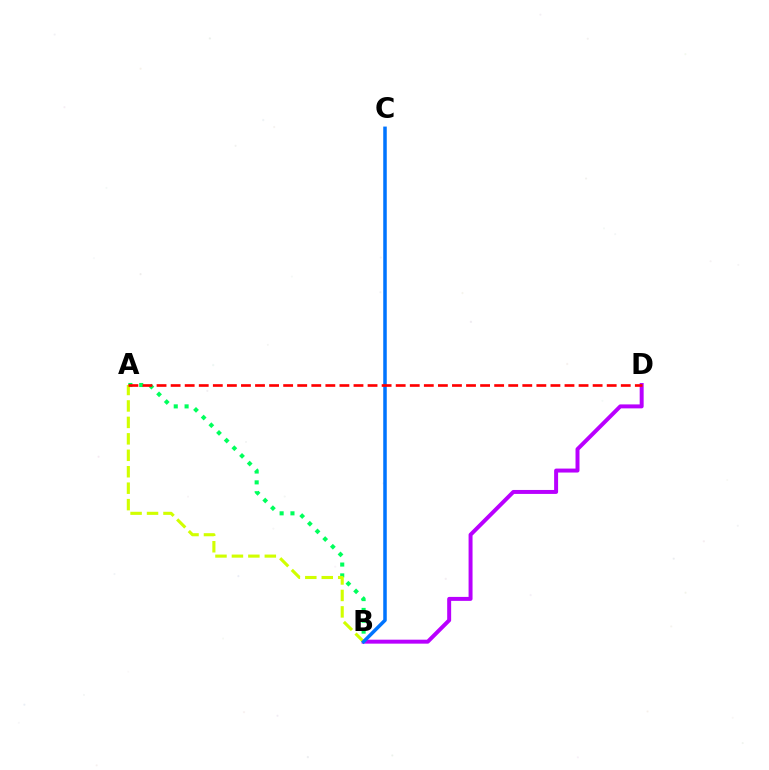{('B', 'D'): [{'color': '#b900ff', 'line_style': 'solid', 'thickness': 2.85}], ('A', 'B'): [{'color': '#00ff5c', 'line_style': 'dotted', 'thickness': 2.95}, {'color': '#d1ff00', 'line_style': 'dashed', 'thickness': 2.23}], ('B', 'C'): [{'color': '#0074ff', 'line_style': 'solid', 'thickness': 2.53}], ('A', 'D'): [{'color': '#ff0000', 'line_style': 'dashed', 'thickness': 1.91}]}